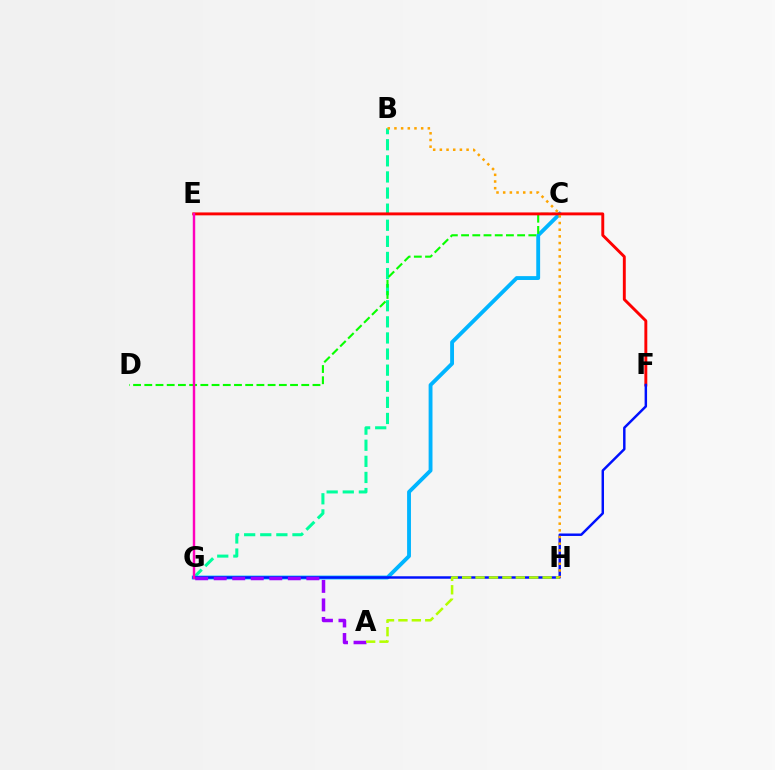{('B', 'G'): [{'color': '#00ff9d', 'line_style': 'dashed', 'thickness': 2.19}], ('C', 'G'): [{'color': '#00b5ff', 'line_style': 'solid', 'thickness': 2.78}], ('C', 'D'): [{'color': '#08ff00', 'line_style': 'dashed', 'thickness': 1.52}], ('E', 'F'): [{'color': '#ff0000', 'line_style': 'solid', 'thickness': 2.09}], ('F', 'G'): [{'color': '#0010ff', 'line_style': 'solid', 'thickness': 1.77}], ('A', 'G'): [{'color': '#9b00ff', 'line_style': 'dashed', 'thickness': 2.52}], ('A', 'H'): [{'color': '#b3ff00', 'line_style': 'dashed', 'thickness': 1.82}], ('B', 'H'): [{'color': '#ffa500', 'line_style': 'dotted', 'thickness': 1.82}], ('E', 'G'): [{'color': '#ff00bd', 'line_style': 'solid', 'thickness': 1.74}]}